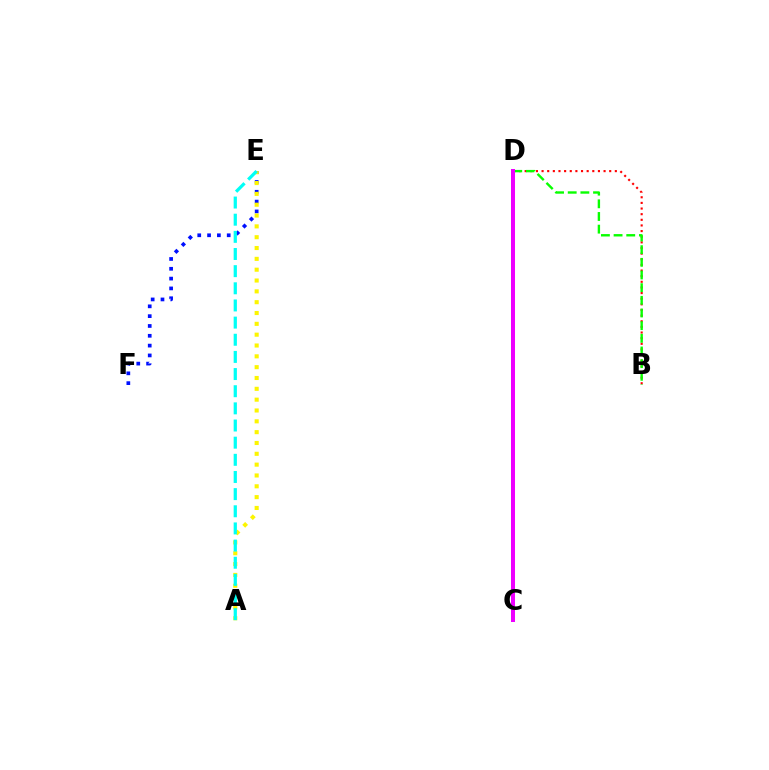{('B', 'D'): [{'color': '#ff0000', 'line_style': 'dotted', 'thickness': 1.53}, {'color': '#08ff00', 'line_style': 'dashed', 'thickness': 1.72}], ('E', 'F'): [{'color': '#0010ff', 'line_style': 'dotted', 'thickness': 2.67}], ('A', 'E'): [{'color': '#fcf500', 'line_style': 'dotted', 'thickness': 2.94}, {'color': '#00fff6', 'line_style': 'dashed', 'thickness': 2.33}], ('C', 'D'): [{'color': '#ee00ff', 'line_style': 'solid', 'thickness': 2.89}]}